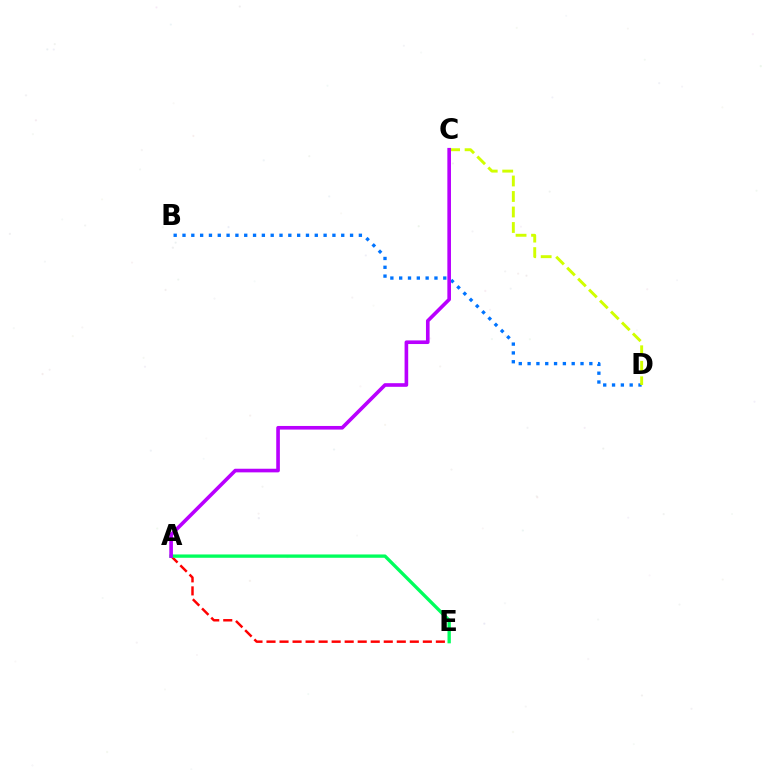{('A', 'E'): [{'color': '#ff0000', 'line_style': 'dashed', 'thickness': 1.77}, {'color': '#00ff5c', 'line_style': 'solid', 'thickness': 2.4}], ('B', 'D'): [{'color': '#0074ff', 'line_style': 'dotted', 'thickness': 2.4}], ('C', 'D'): [{'color': '#d1ff00', 'line_style': 'dashed', 'thickness': 2.11}], ('A', 'C'): [{'color': '#b900ff', 'line_style': 'solid', 'thickness': 2.61}]}